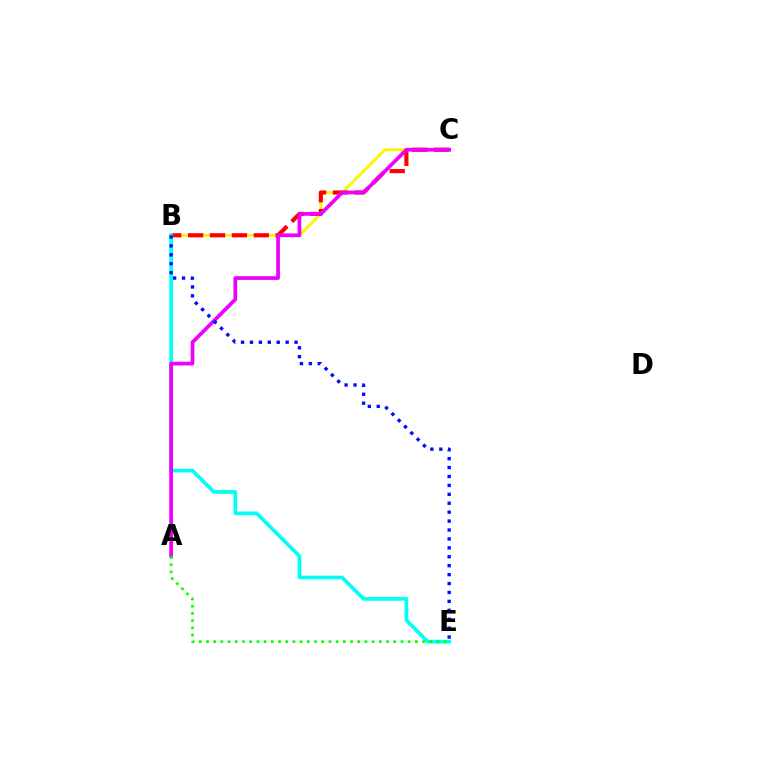{('B', 'C'): [{'color': '#fcf500', 'line_style': 'solid', 'thickness': 2.11}, {'color': '#ff0000', 'line_style': 'dashed', 'thickness': 2.97}], ('B', 'E'): [{'color': '#00fff6', 'line_style': 'solid', 'thickness': 2.66}, {'color': '#0010ff', 'line_style': 'dotted', 'thickness': 2.42}], ('A', 'C'): [{'color': '#ee00ff', 'line_style': 'solid', 'thickness': 2.67}], ('A', 'E'): [{'color': '#08ff00', 'line_style': 'dotted', 'thickness': 1.96}]}